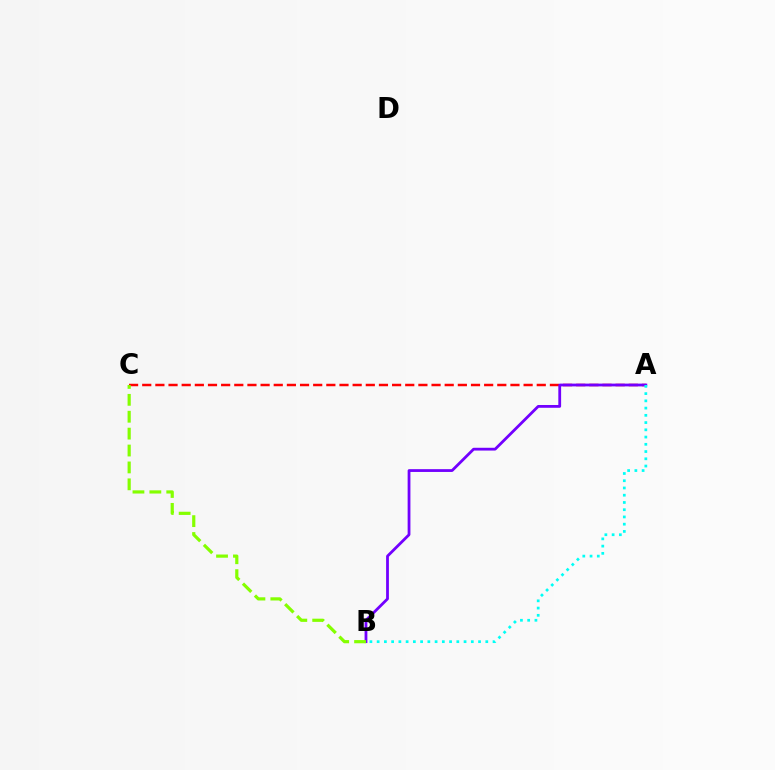{('A', 'C'): [{'color': '#ff0000', 'line_style': 'dashed', 'thickness': 1.79}], ('A', 'B'): [{'color': '#7200ff', 'line_style': 'solid', 'thickness': 2.01}, {'color': '#00fff6', 'line_style': 'dotted', 'thickness': 1.97}], ('B', 'C'): [{'color': '#84ff00', 'line_style': 'dashed', 'thickness': 2.3}]}